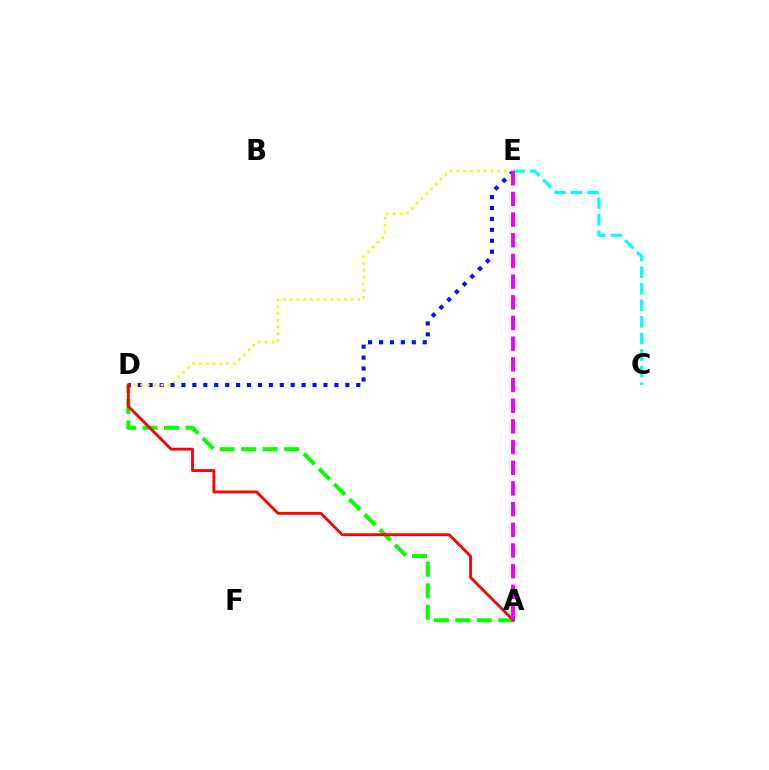{('A', 'D'): [{'color': '#08ff00', 'line_style': 'dashed', 'thickness': 2.92}, {'color': '#ff0000', 'line_style': 'solid', 'thickness': 2.05}], ('D', 'E'): [{'color': '#0010ff', 'line_style': 'dotted', 'thickness': 2.97}, {'color': '#fcf500', 'line_style': 'dotted', 'thickness': 1.84}], ('C', 'E'): [{'color': '#00fff6', 'line_style': 'dashed', 'thickness': 2.25}], ('A', 'E'): [{'color': '#ee00ff', 'line_style': 'dashed', 'thickness': 2.81}]}